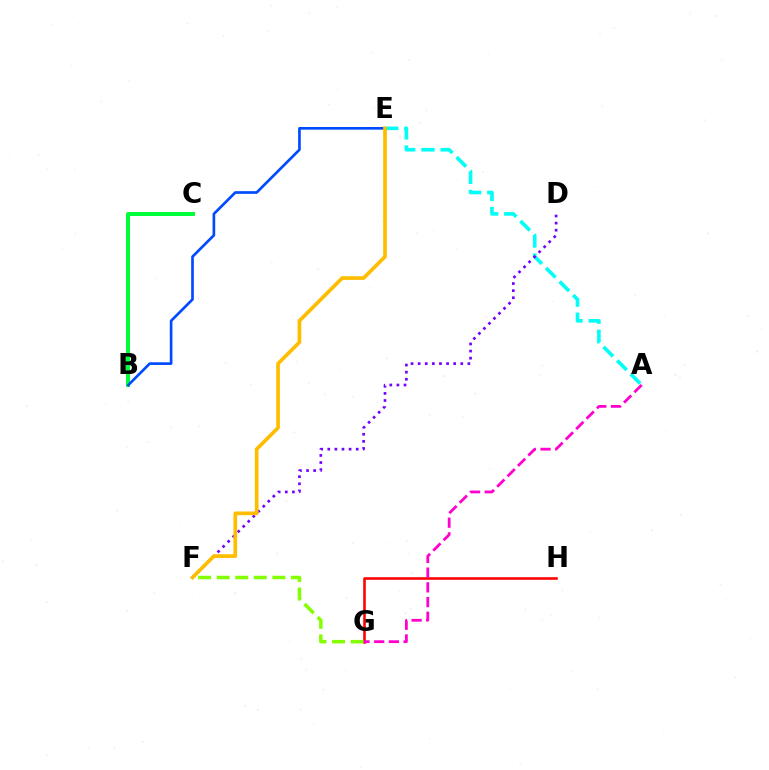{('B', 'C'): [{'color': '#00ff39', 'line_style': 'solid', 'thickness': 2.86}], ('G', 'H'): [{'color': '#ff0000', 'line_style': 'solid', 'thickness': 1.86}], ('A', 'E'): [{'color': '#00fff6', 'line_style': 'dashed', 'thickness': 2.61}], ('F', 'G'): [{'color': '#84ff00', 'line_style': 'dashed', 'thickness': 2.52}], ('B', 'E'): [{'color': '#004bff', 'line_style': 'solid', 'thickness': 1.92}], ('D', 'F'): [{'color': '#7200ff', 'line_style': 'dotted', 'thickness': 1.93}], ('E', 'F'): [{'color': '#ffbd00', 'line_style': 'solid', 'thickness': 2.65}], ('A', 'G'): [{'color': '#ff00cf', 'line_style': 'dashed', 'thickness': 2.0}]}